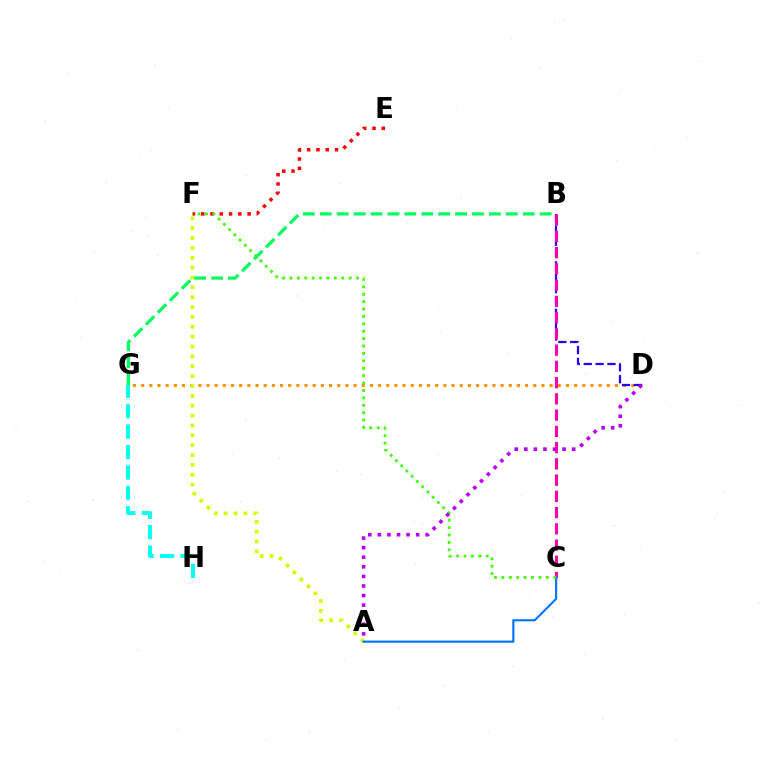{('D', 'G'): [{'color': '#ff9400', 'line_style': 'dotted', 'thickness': 2.22}], ('E', 'F'): [{'color': '#ff0000', 'line_style': 'dotted', 'thickness': 2.52}], ('B', 'D'): [{'color': '#2500ff', 'line_style': 'dashed', 'thickness': 1.61}], ('A', 'F'): [{'color': '#d1ff00', 'line_style': 'dotted', 'thickness': 2.68}], ('G', 'H'): [{'color': '#00fff6', 'line_style': 'dashed', 'thickness': 2.77}], ('B', 'C'): [{'color': '#ff00ac', 'line_style': 'dashed', 'thickness': 2.21}], ('A', 'C'): [{'color': '#0074ff', 'line_style': 'solid', 'thickness': 1.54}], ('C', 'F'): [{'color': '#3dff00', 'line_style': 'dotted', 'thickness': 2.01}], ('A', 'D'): [{'color': '#b900ff', 'line_style': 'dotted', 'thickness': 2.6}], ('B', 'G'): [{'color': '#00ff5c', 'line_style': 'dashed', 'thickness': 2.3}]}